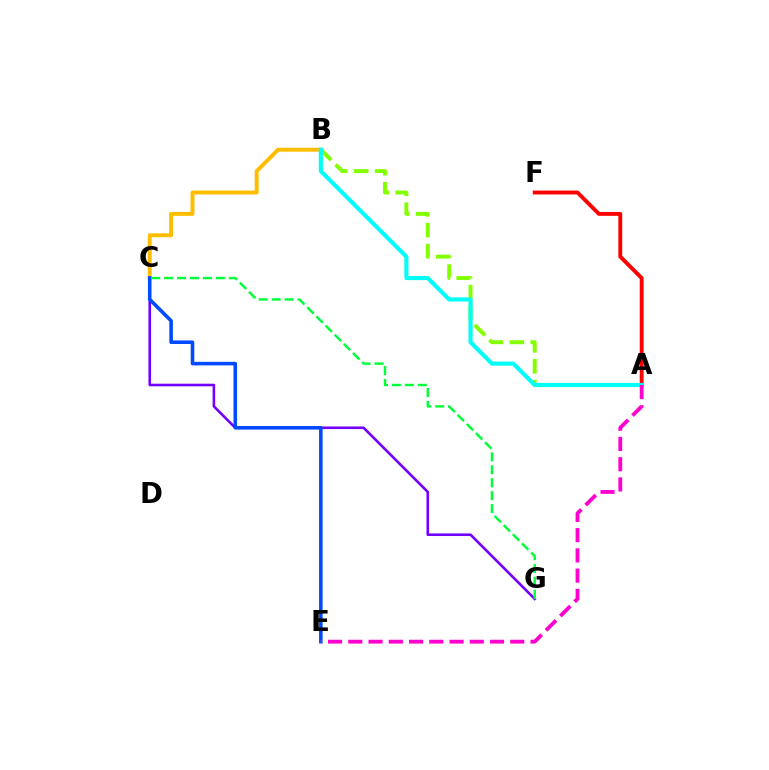{('B', 'C'): [{'color': '#ffbd00', 'line_style': 'solid', 'thickness': 2.83}], ('A', 'F'): [{'color': '#ff0000', 'line_style': 'solid', 'thickness': 2.8}], ('A', 'B'): [{'color': '#84ff00', 'line_style': 'dashed', 'thickness': 2.85}, {'color': '#00fff6', 'line_style': 'solid', 'thickness': 2.97}], ('C', 'G'): [{'color': '#7200ff', 'line_style': 'solid', 'thickness': 1.87}, {'color': '#00ff39', 'line_style': 'dashed', 'thickness': 1.76}], ('C', 'E'): [{'color': '#004bff', 'line_style': 'solid', 'thickness': 2.57}], ('A', 'E'): [{'color': '#ff00cf', 'line_style': 'dashed', 'thickness': 2.75}]}